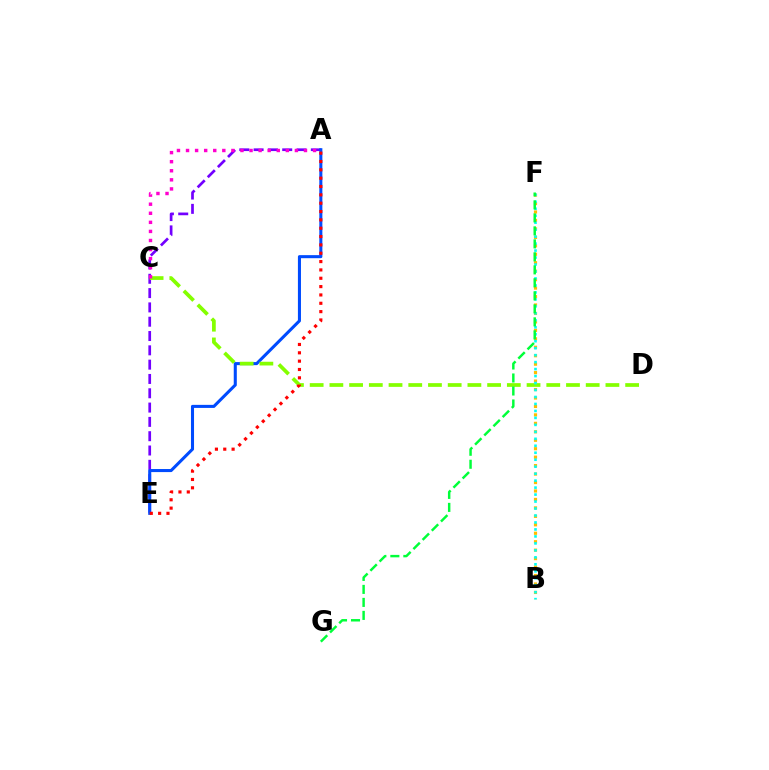{('A', 'E'): [{'color': '#7200ff', 'line_style': 'dashed', 'thickness': 1.94}, {'color': '#004bff', 'line_style': 'solid', 'thickness': 2.2}, {'color': '#ff0000', 'line_style': 'dotted', 'thickness': 2.27}], ('B', 'F'): [{'color': '#ffbd00', 'line_style': 'dotted', 'thickness': 2.3}, {'color': '#00fff6', 'line_style': 'dotted', 'thickness': 1.89}], ('C', 'D'): [{'color': '#84ff00', 'line_style': 'dashed', 'thickness': 2.68}], ('A', 'C'): [{'color': '#ff00cf', 'line_style': 'dotted', 'thickness': 2.47}], ('F', 'G'): [{'color': '#00ff39', 'line_style': 'dashed', 'thickness': 1.77}]}